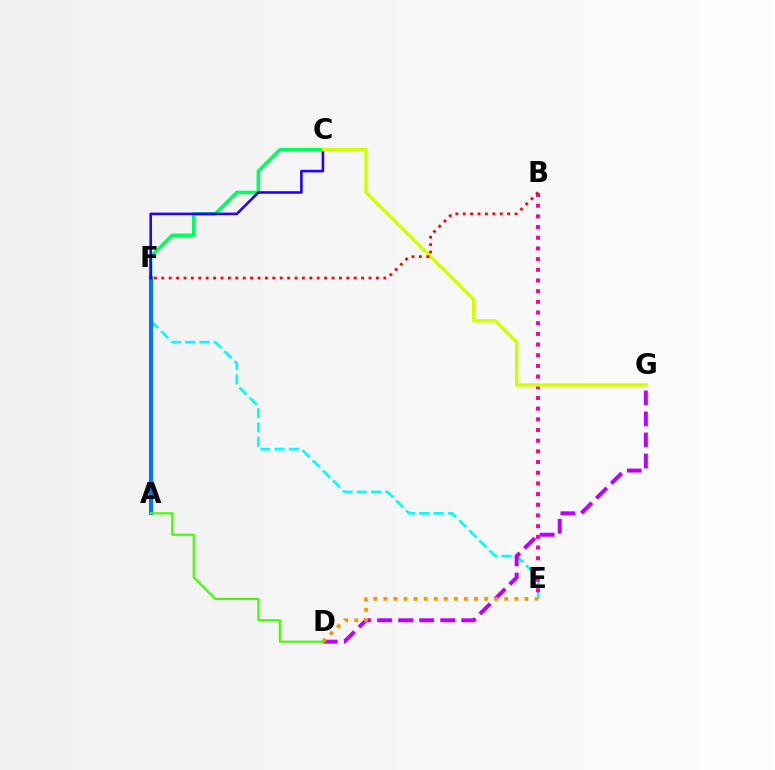{('E', 'F'): [{'color': '#00fff6', 'line_style': 'dashed', 'thickness': 1.94}], ('C', 'F'): [{'color': '#00ff5c', 'line_style': 'solid', 'thickness': 2.54}, {'color': '#2500ff', 'line_style': 'solid', 'thickness': 1.87}], ('A', 'F'): [{'color': '#0074ff', 'line_style': 'solid', 'thickness': 2.92}], ('D', 'G'): [{'color': '#b900ff', 'line_style': 'dashed', 'thickness': 2.86}], ('B', 'E'): [{'color': '#ff00ac', 'line_style': 'dotted', 'thickness': 2.9}], ('C', 'G'): [{'color': '#d1ff00', 'line_style': 'solid', 'thickness': 2.45}], ('D', 'E'): [{'color': '#ff9400', 'line_style': 'dotted', 'thickness': 2.74}], ('A', 'D'): [{'color': '#3dff00', 'line_style': 'solid', 'thickness': 1.52}], ('B', 'F'): [{'color': '#ff0000', 'line_style': 'dotted', 'thickness': 2.01}]}